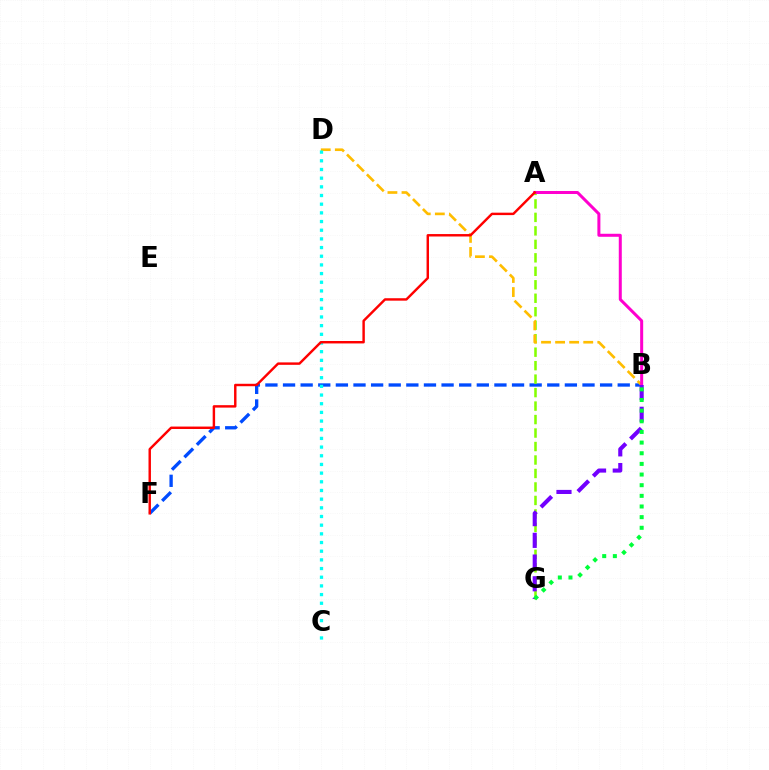{('B', 'F'): [{'color': '#004bff', 'line_style': 'dashed', 'thickness': 2.39}], ('A', 'G'): [{'color': '#84ff00', 'line_style': 'dashed', 'thickness': 1.83}], ('B', 'D'): [{'color': '#ffbd00', 'line_style': 'dashed', 'thickness': 1.91}], ('C', 'D'): [{'color': '#00fff6', 'line_style': 'dotted', 'thickness': 2.36}], ('A', 'B'): [{'color': '#ff00cf', 'line_style': 'solid', 'thickness': 2.17}], ('A', 'F'): [{'color': '#ff0000', 'line_style': 'solid', 'thickness': 1.75}], ('B', 'G'): [{'color': '#7200ff', 'line_style': 'dashed', 'thickness': 2.95}, {'color': '#00ff39', 'line_style': 'dotted', 'thickness': 2.89}]}